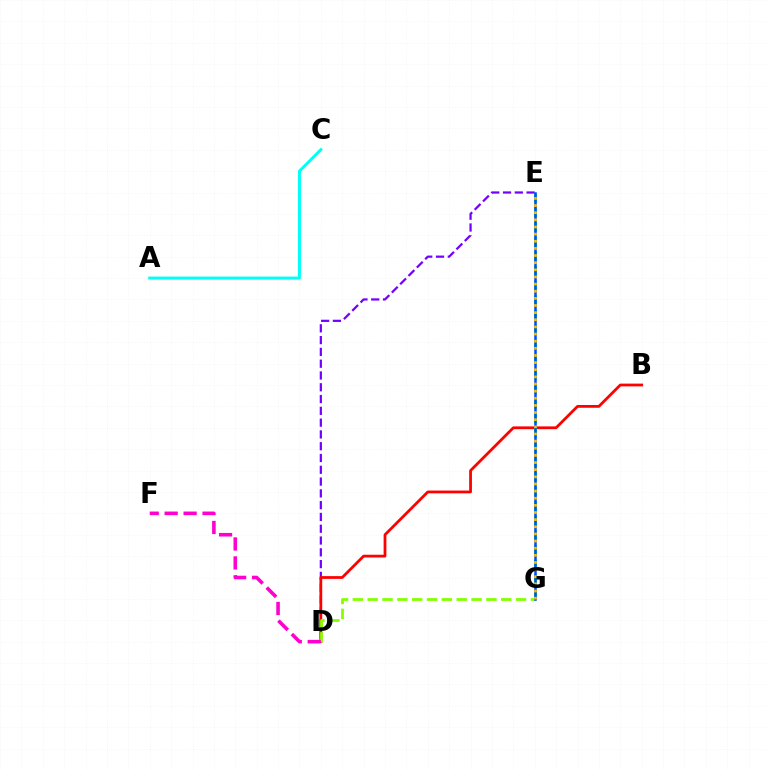{('D', 'E'): [{'color': '#7200ff', 'line_style': 'dashed', 'thickness': 1.6}], ('B', 'D'): [{'color': '#ff0000', 'line_style': 'solid', 'thickness': 1.99}], ('A', 'C'): [{'color': '#00fff6', 'line_style': 'solid', 'thickness': 2.14}], ('D', 'G'): [{'color': '#84ff00', 'line_style': 'dashed', 'thickness': 2.02}], ('E', 'G'): [{'color': '#00ff39', 'line_style': 'dashed', 'thickness': 2.0}, {'color': '#004bff', 'line_style': 'solid', 'thickness': 1.83}, {'color': '#ffbd00', 'line_style': 'dotted', 'thickness': 1.94}], ('D', 'F'): [{'color': '#ff00cf', 'line_style': 'dashed', 'thickness': 2.57}]}